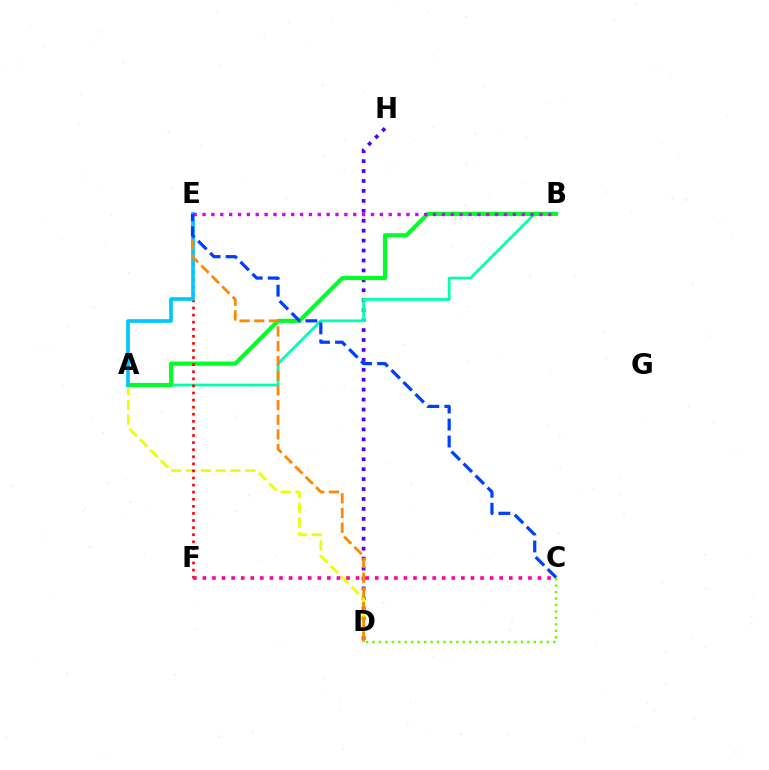{('D', 'H'): [{'color': '#4f00ff', 'line_style': 'dotted', 'thickness': 2.7}], ('A', 'B'): [{'color': '#00ffaf', 'line_style': 'solid', 'thickness': 1.99}, {'color': '#00ff27', 'line_style': 'solid', 'thickness': 2.97}], ('A', 'D'): [{'color': '#eeff00', 'line_style': 'dashed', 'thickness': 2.01}], ('E', 'F'): [{'color': '#ff0000', 'line_style': 'dotted', 'thickness': 1.92}], ('C', 'D'): [{'color': '#66ff00', 'line_style': 'dotted', 'thickness': 1.75}], ('C', 'F'): [{'color': '#ff00a0', 'line_style': 'dotted', 'thickness': 2.6}], ('A', 'E'): [{'color': '#00c7ff', 'line_style': 'solid', 'thickness': 2.66}], ('D', 'E'): [{'color': '#ff8800', 'line_style': 'dashed', 'thickness': 2.0}], ('B', 'E'): [{'color': '#d600ff', 'line_style': 'dotted', 'thickness': 2.41}], ('C', 'E'): [{'color': '#003fff', 'line_style': 'dashed', 'thickness': 2.31}]}